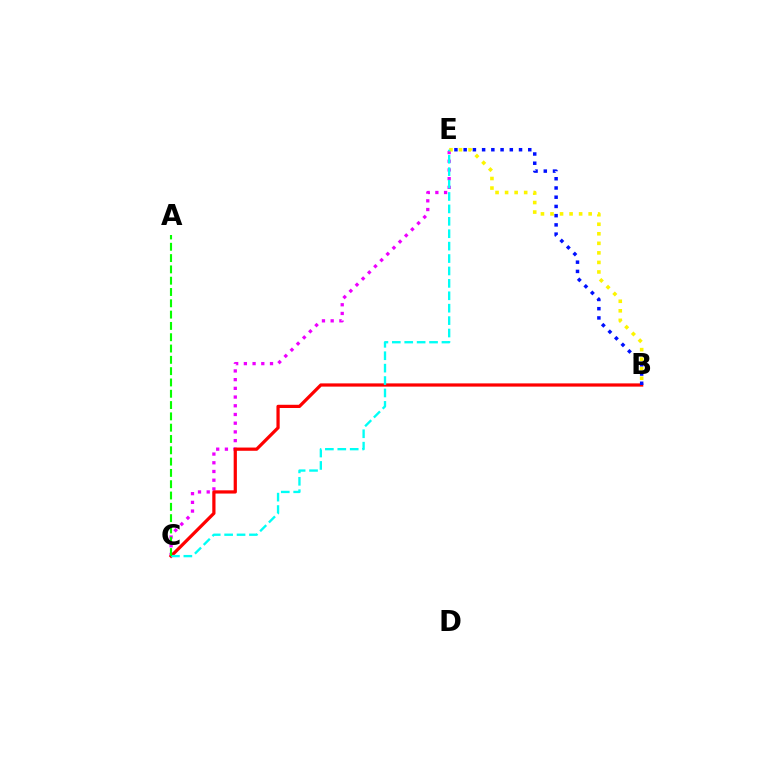{('C', 'E'): [{'color': '#ee00ff', 'line_style': 'dotted', 'thickness': 2.37}, {'color': '#00fff6', 'line_style': 'dashed', 'thickness': 1.69}], ('B', 'C'): [{'color': '#ff0000', 'line_style': 'solid', 'thickness': 2.32}], ('B', 'E'): [{'color': '#0010ff', 'line_style': 'dotted', 'thickness': 2.51}, {'color': '#fcf500', 'line_style': 'dotted', 'thickness': 2.59}], ('A', 'C'): [{'color': '#08ff00', 'line_style': 'dashed', 'thickness': 1.54}]}